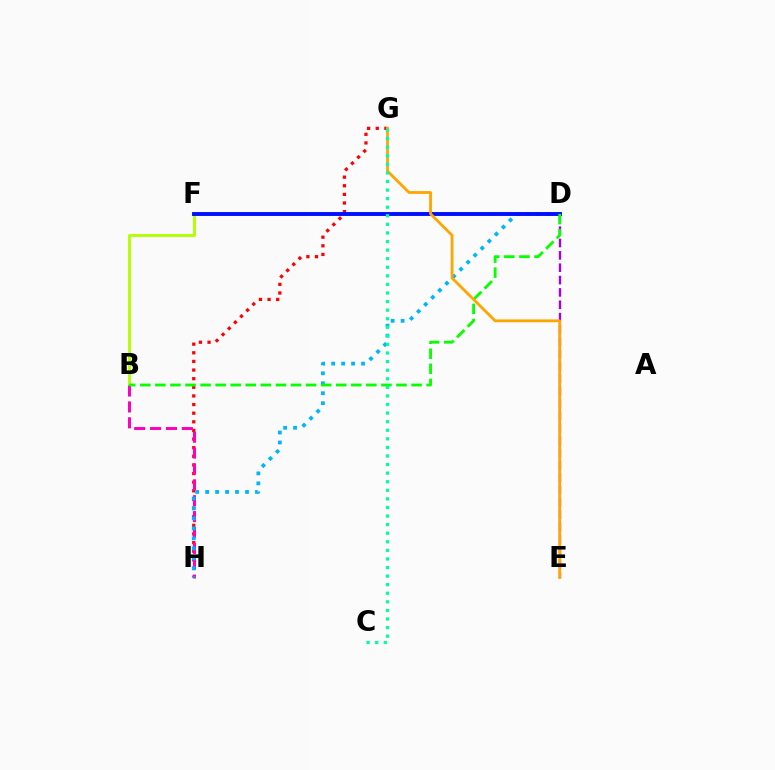{('D', 'E'): [{'color': '#9b00ff', 'line_style': 'dashed', 'thickness': 1.68}], ('B', 'F'): [{'color': '#b3ff00', 'line_style': 'solid', 'thickness': 2.08}], ('G', 'H'): [{'color': '#ff0000', 'line_style': 'dotted', 'thickness': 2.34}], ('B', 'H'): [{'color': '#ff00bd', 'line_style': 'dashed', 'thickness': 2.16}], ('D', 'H'): [{'color': '#00b5ff', 'line_style': 'dotted', 'thickness': 2.71}], ('D', 'F'): [{'color': '#0010ff', 'line_style': 'solid', 'thickness': 2.81}], ('B', 'D'): [{'color': '#08ff00', 'line_style': 'dashed', 'thickness': 2.05}], ('E', 'G'): [{'color': '#ffa500', 'line_style': 'solid', 'thickness': 2.02}], ('C', 'G'): [{'color': '#00ff9d', 'line_style': 'dotted', 'thickness': 2.33}]}